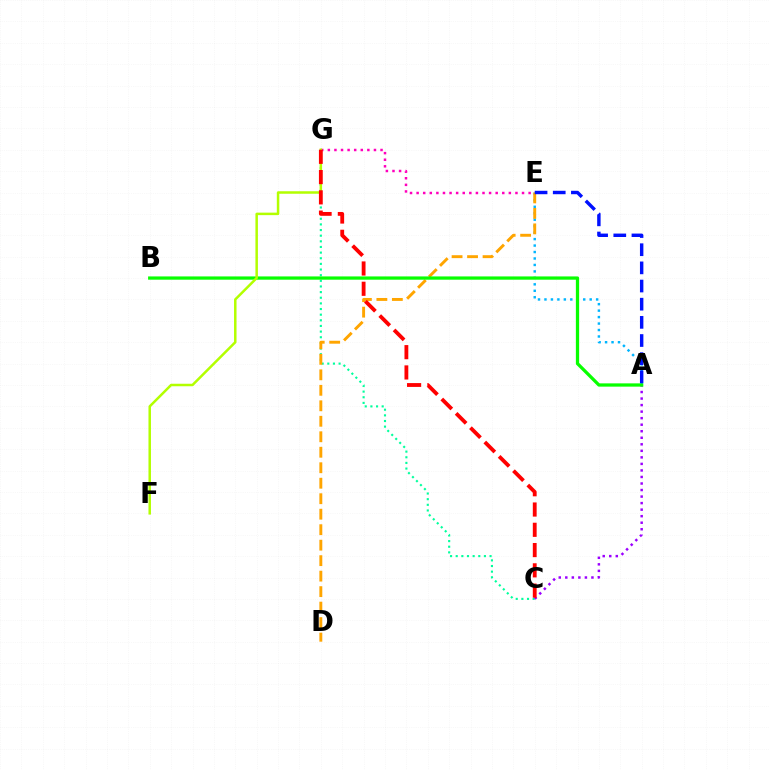{('A', 'E'): [{'color': '#00b5ff', 'line_style': 'dotted', 'thickness': 1.76}, {'color': '#0010ff', 'line_style': 'dashed', 'thickness': 2.47}], ('C', 'G'): [{'color': '#00ff9d', 'line_style': 'dotted', 'thickness': 1.53}, {'color': '#ff0000', 'line_style': 'dashed', 'thickness': 2.75}], ('A', 'C'): [{'color': '#9b00ff', 'line_style': 'dotted', 'thickness': 1.78}], ('D', 'E'): [{'color': '#ffa500', 'line_style': 'dashed', 'thickness': 2.1}], ('A', 'B'): [{'color': '#08ff00', 'line_style': 'solid', 'thickness': 2.35}], ('E', 'G'): [{'color': '#ff00bd', 'line_style': 'dotted', 'thickness': 1.79}], ('F', 'G'): [{'color': '#b3ff00', 'line_style': 'solid', 'thickness': 1.8}]}